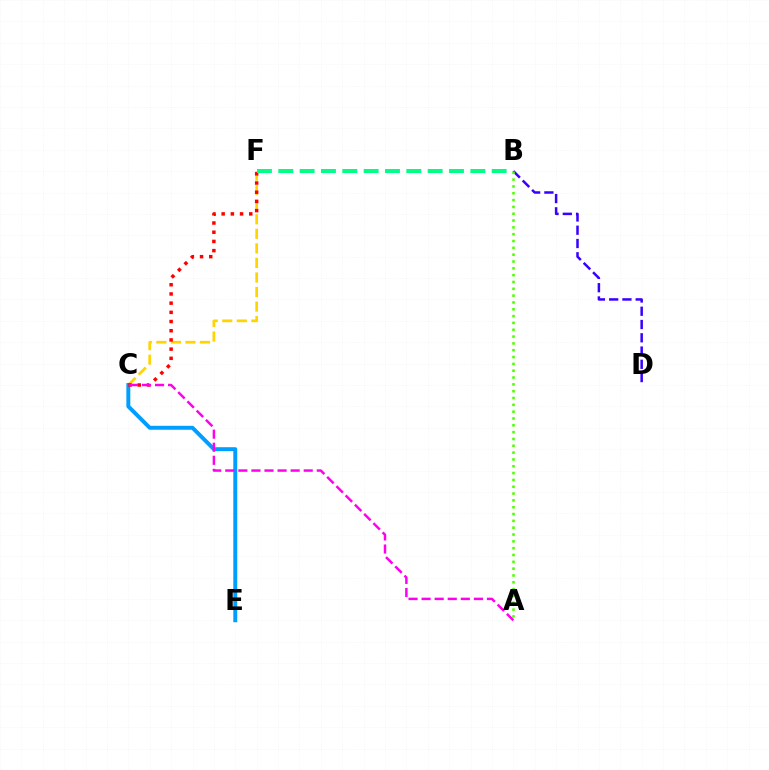{('B', 'D'): [{'color': '#3700ff', 'line_style': 'dashed', 'thickness': 1.8}], ('C', 'F'): [{'color': '#ffd500', 'line_style': 'dashed', 'thickness': 1.98}, {'color': '#ff0000', 'line_style': 'dotted', 'thickness': 2.5}], ('A', 'B'): [{'color': '#4fff00', 'line_style': 'dotted', 'thickness': 1.85}], ('C', 'E'): [{'color': '#009eff', 'line_style': 'solid', 'thickness': 2.84}], ('A', 'C'): [{'color': '#ff00ed', 'line_style': 'dashed', 'thickness': 1.78}], ('B', 'F'): [{'color': '#00ff86', 'line_style': 'dashed', 'thickness': 2.9}]}